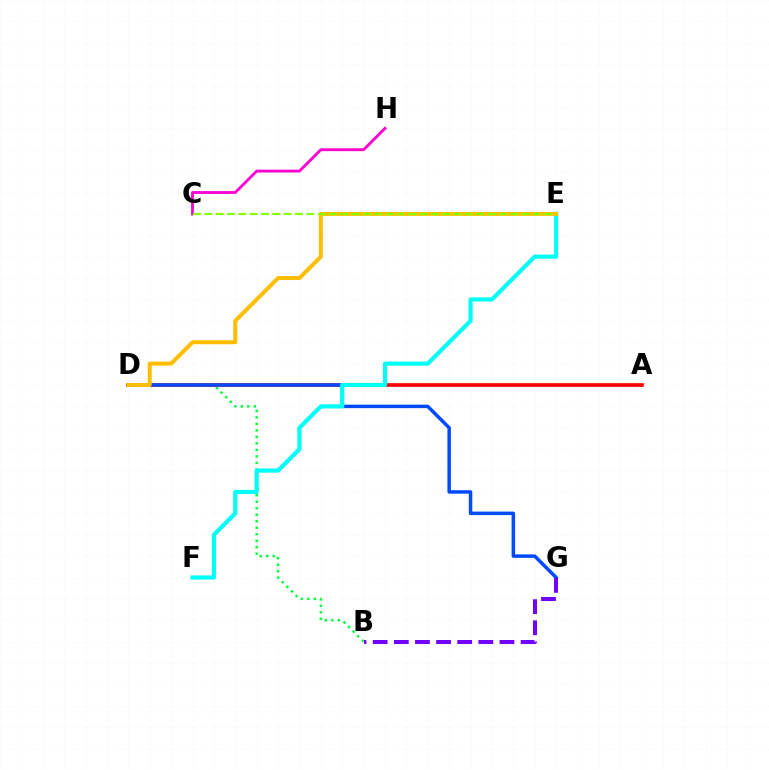{('A', 'D'): [{'color': '#ff0000', 'line_style': 'solid', 'thickness': 2.63}], ('C', 'H'): [{'color': '#ff00cf', 'line_style': 'solid', 'thickness': 2.05}], ('B', 'D'): [{'color': '#00ff39', 'line_style': 'dotted', 'thickness': 1.76}], ('D', 'G'): [{'color': '#004bff', 'line_style': 'solid', 'thickness': 2.51}], ('E', 'F'): [{'color': '#00fff6', 'line_style': 'solid', 'thickness': 2.99}], ('D', 'E'): [{'color': '#ffbd00', 'line_style': 'solid', 'thickness': 2.87}], ('B', 'G'): [{'color': '#7200ff', 'line_style': 'dashed', 'thickness': 2.87}], ('C', 'E'): [{'color': '#84ff00', 'line_style': 'dashed', 'thickness': 1.54}]}